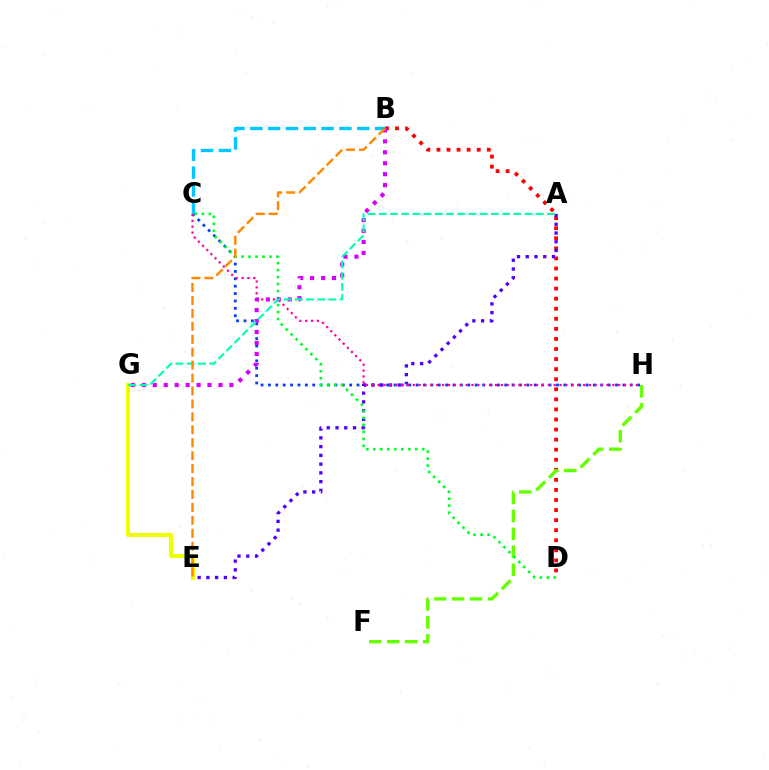{('C', 'H'): [{'color': '#003fff', 'line_style': 'dotted', 'thickness': 2.01}, {'color': '#ff00a0', 'line_style': 'dotted', 'thickness': 1.59}], ('B', 'D'): [{'color': '#ff0000', 'line_style': 'dotted', 'thickness': 2.73}], ('F', 'H'): [{'color': '#66ff00', 'line_style': 'dashed', 'thickness': 2.44}], ('B', 'C'): [{'color': '#00c7ff', 'line_style': 'dashed', 'thickness': 2.42}], ('A', 'E'): [{'color': '#4f00ff', 'line_style': 'dotted', 'thickness': 2.38}], ('C', 'D'): [{'color': '#00ff27', 'line_style': 'dotted', 'thickness': 1.9}], ('B', 'G'): [{'color': '#d600ff', 'line_style': 'dotted', 'thickness': 2.97}], ('E', 'G'): [{'color': '#eeff00', 'line_style': 'solid', 'thickness': 2.95}], ('A', 'G'): [{'color': '#00ffaf', 'line_style': 'dashed', 'thickness': 1.52}], ('B', 'E'): [{'color': '#ff8800', 'line_style': 'dashed', 'thickness': 1.76}]}